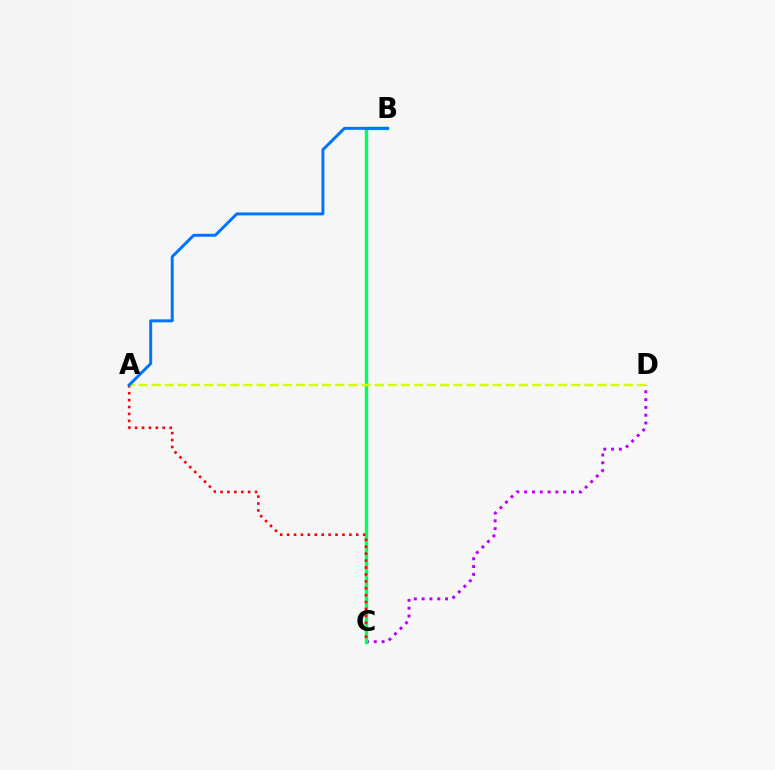{('C', 'D'): [{'color': '#b900ff', 'line_style': 'dotted', 'thickness': 2.12}], ('B', 'C'): [{'color': '#00ff5c', 'line_style': 'solid', 'thickness': 2.45}], ('A', 'C'): [{'color': '#ff0000', 'line_style': 'dotted', 'thickness': 1.88}], ('A', 'D'): [{'color': '#d1ff00', 'line_style': 'dashed', 'thickness': 1.78}], ('A', 'B'): [{'color': '#0074ff', 'line_style': 'solid', 'thickness': 2.13}]}